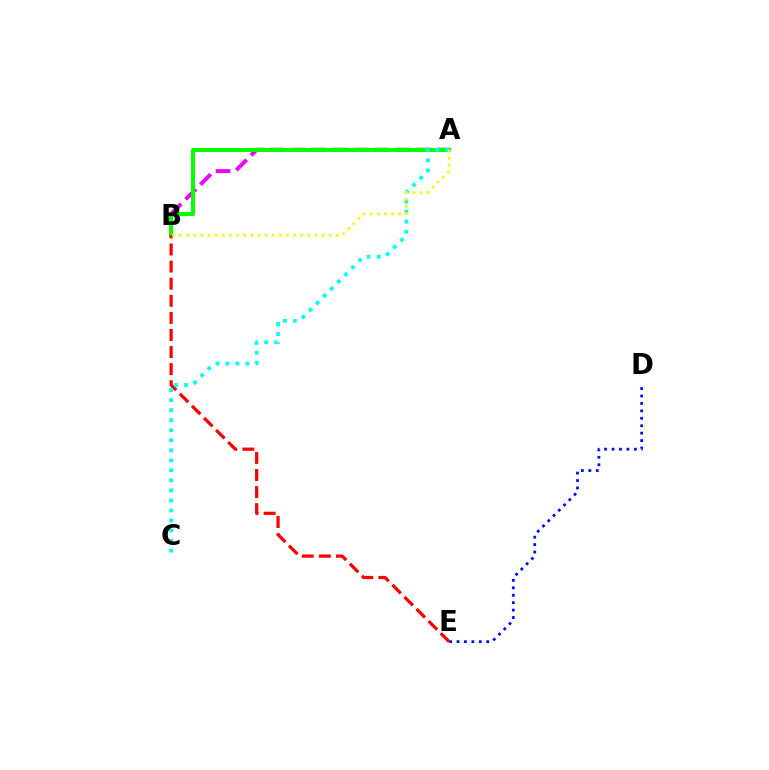{('A', 'B'): [{'color': '#ee00ff', 'line_style': 'dashed', 'thickness': 2.84}, {'color': '#08ff00', 'line_style': 'solid', 'thickness': 2.91}, {'color': '#fcf500', 'line_style': 'dotted', 'thickness': 1.94}], ('D', 'E'): [{'color': '#0010ff', 'line_style': 'dotted', 'thickness': 2.02}], ('B', 'E'): [{'color': '#ff0000', 'line_style': 'dashed', 'thickness': 2.32}], ('A', 'C'): [{'color': '#00fff6', 'line_style': 'dotted', 'thickness': 2.73}]}